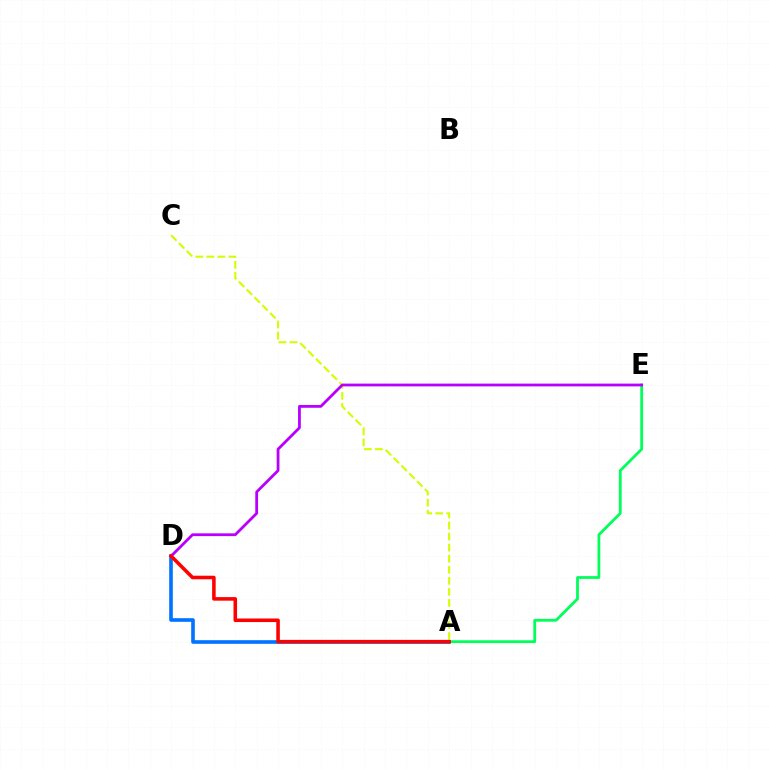{('A', 'D'): [{'color': '#0074ff', 'line_style': 'solid', 'thickness': 2.61}, {'color': '#ff0000', 'line_style': 'solid', 'thickness': 2.56}], ('A', 'C'): [{'color': '#d1ff00', 'line_style': 'dashed', 'thickness': 1.5}], ('A', 'E'): [{'color': '#00ff5c', 'line_style': 'solid', 'thickness': 2.01}], ('D', 'E'): [{'color': '#b900ff', 'line_style': 'solid', 'thickness': 2.01}]}